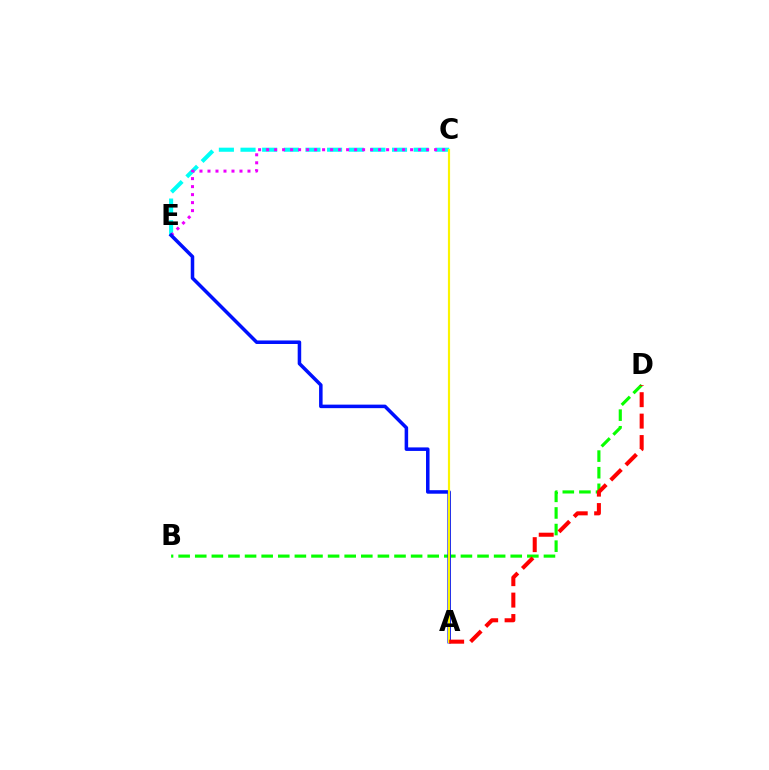{('C', 'E'): [{'color': '#00fff6', 'line_style': 'dashed', 'thickness': 2.94}, {'color': '#ee00ff', 'line_style': 'dotted', 'thickness': 2.17}], ('B', 'D'): [{'color': '#08ff00', 'line_style': 'dashed', 'thickness': 2.26}], ('A', 'E'): [{'color': '#0010ff', 'line_style': 'solid', 'thickness': 2.54}], ('A', 'C'): [{'color': '#fcf500', 'line_style': 'solid', 'thickness': 1.57}], ('A', 'D'): [{'color': '#ff0000', 'line_style': 'dashed', 'thickness': 2.91}]}